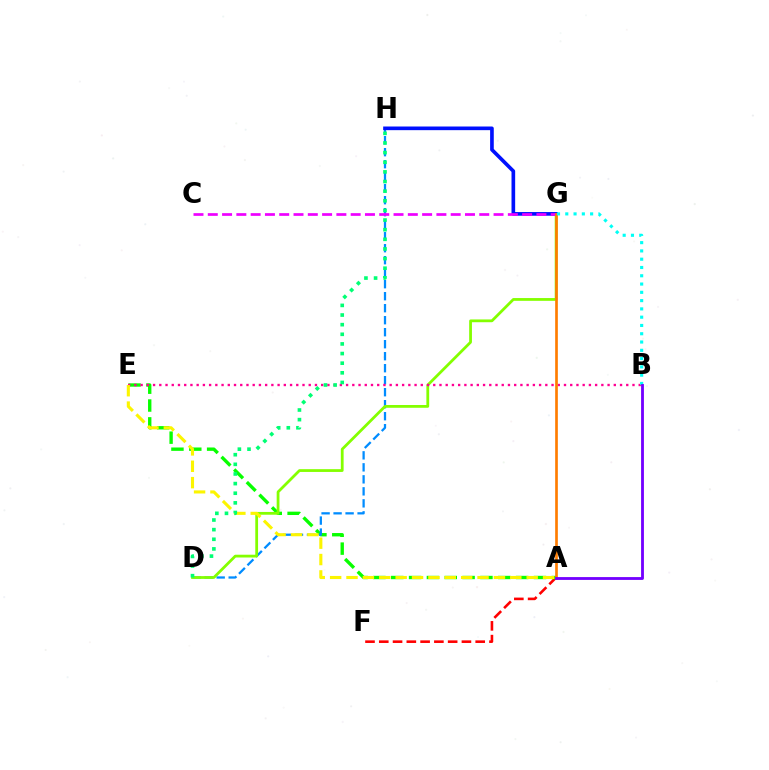{('A', 'F'): [{'color': '#ff0000', 'line_style': 'dashed', 'thickness': 1.87}], ('A', 'E'): [{'color': '#08ff00', 'line_style': 'dashed', 'thickness': 2.42}, {'color': '#fcf500', 'line_style': 'dashed', 'thickness': 2.23}], ('D', 'H'): [{'color': '#008cff', 'line_style': 'dashed', 'thickness': 1.63}, {'color': '#00ff74', 'line_style': 'dotted', 'thickness': 2.62}], ('D', 'G'): [{'color': '#84ff00', 'line_style': 'solid', 'thickness': 2.0}], ('B', 'E'): [{'color': '#ff0094', 'line_style': 'dotted', 'thickness': 1.69}], ('G', 'H'): [{'color': '#0010ff', 'line_style': 'solid', 'thickness': 2.63}], ('C', 'G'): [{'color': '#ee00ff', 'line_style': 'dashed', 'thickness': 1.94}], ('A', 'G'): [{'color': '#ff7c00', 'line_style': 'solid', 'thickness': 1.93}], ('B', 'G'): [{'color': '#00fff6', 'line_style': 'dotted', 'thickness': 2.25}], ('A', 'B'): [{'color': '#7200ff', 'line_style': 'solid', 'thickness': 2.04}]}